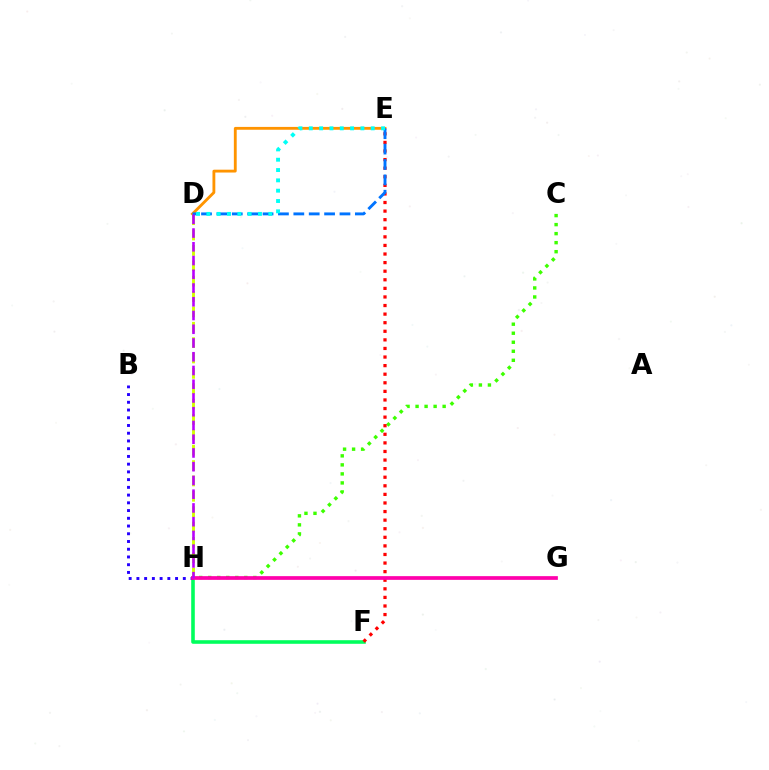{('D', 'E'): [{'color': '#ff9400', 'line_style': 'solid', 'thickness': 2.05}, {'color': '#0074ff', 'line_style': 'dashed', 'thickness': 2.09}, {'color': '#00fff6', 'line_style': 'dotted', 'thickness': 2.8}], ('C', 'H'): [{'color': '#3dff00', 'line_style': 'dotted', 'thickness': 2.45}], ('D', 'H'): [{'color': '#d1ff00', 'line_style': 'dashed', 'thickness': 2.09}, {'color': '#b900ff', 'line_style': 'dashed', 'thickness': 1.87}], ('F', 'H'): [{'color': '#00ff5c', 'line_style': 'solid', 'thickness': 2.59}], ('B', 'H'): [{'color': '#2500ff', 'line_style': 'dotted', 'thickness': 2.1}], ('E', 'F'): [{'color': '#ff0000', 'line_style': 'dotted', 'thickness': 2.33}], ('G', 'H'): [{'color': '#ff00ac', 'line_style': 'solid', 'thickness': 2.67}]}